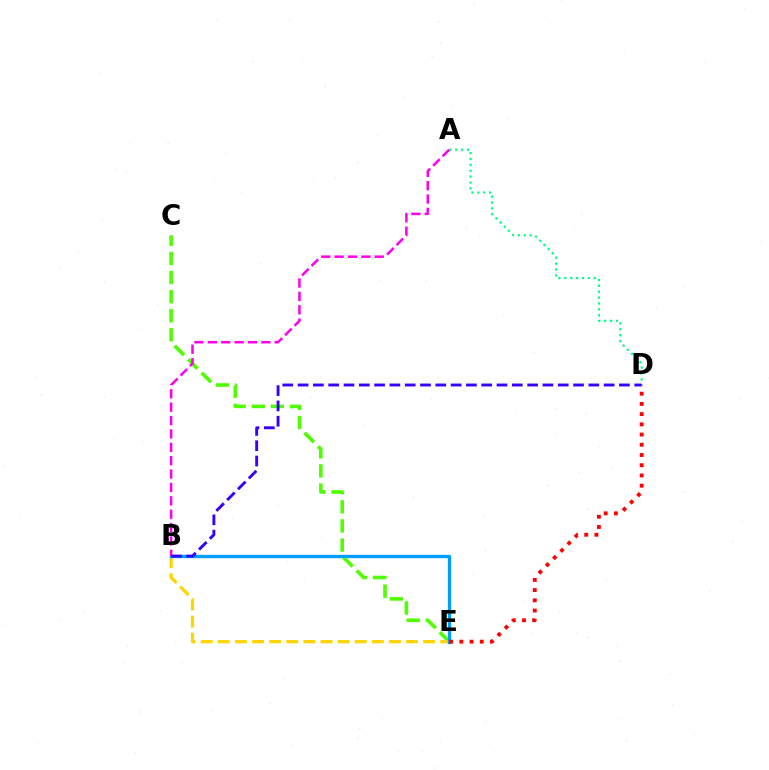{('C', 'E'): [{'color': '#4fff00', 'line_style': 'dashed', 'thickness': 2.59}], ('A', 'D'): [{'color': '#00ff86', 'line_style': 'dotted', 'thickness': 1.6}], ('B', 'E'): [{'color': '#ffd500', 'line_style': 'dashed', 'thickness': 2.32}, {'color': '#009eff', 'line_style': 'solid', 'thickness': 2.4}], ('D', 'E'): [{'color': '#ff0000', 'line_style': 'dotted', 'thickness': 2.78}], ('A', 'B'): [{'color': '#ff00ed', 'line_style': 'dashed', 'thickness': 1.82}], ('B', 'D'): [{'color': '#3700ff', 'line_style': 'dashed', 'thickness': 2.08}]}